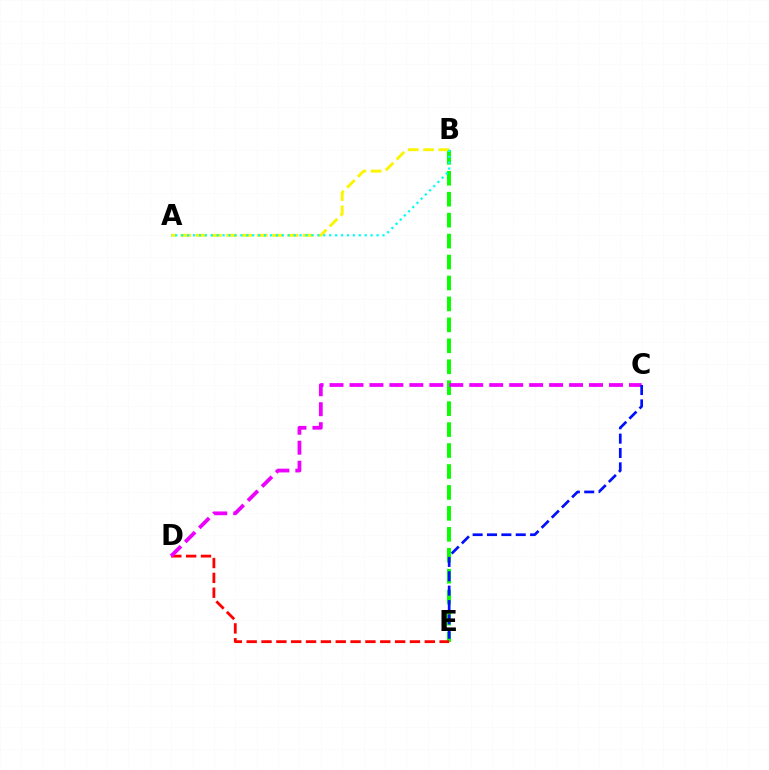{('B', 'E'): [{'color': '#08ff00', 'line_style': 'dashed', 'thickness': 2.85}], ('D', 'E'): [{'color': '#ff0000', 'line_style': 'dashed', 'thickness': 2.02}], ('A', 'B'): [{'color': '#fcf500', 'line_style': 'dashed', 'thickness': 2.08}, {'color': '#00fff6', 'line_style': 'dotted', 'thickness': 1.61}], ('C', 'D'): [{'color': '#ee00ff', 'line_style': 'dashed', 'thickness': 2.71}], ('C', 'E'): [{'color': '#0010ff', 'line_style': 'dashed', 'thickness': 1.95}]}